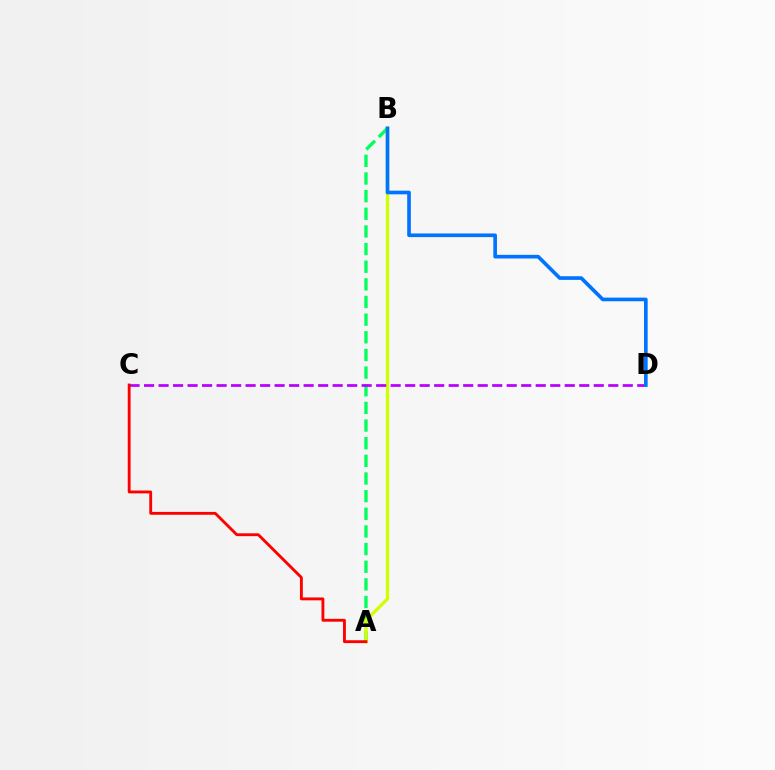{('A', 'B'): [{'color': '#00ff5c', 'line_style': 'dashed', 'thickness': 2.4}, {'color': '#d1ff00', 'line_style': 'solid', 'thickness': 2.36}], ('C', 'D'): [{'color': '#b900ff', 'line_style': 'dashed', 'thickness': 1.97}], ('B', 'D'): [{'color': '#0074ff', 'line_style': 'solid', 'thickness': 2.63}], ('A', 'C'): [{'color': '#ff0000', 'line_style': 'solid', 'thickness': 2.06}]}